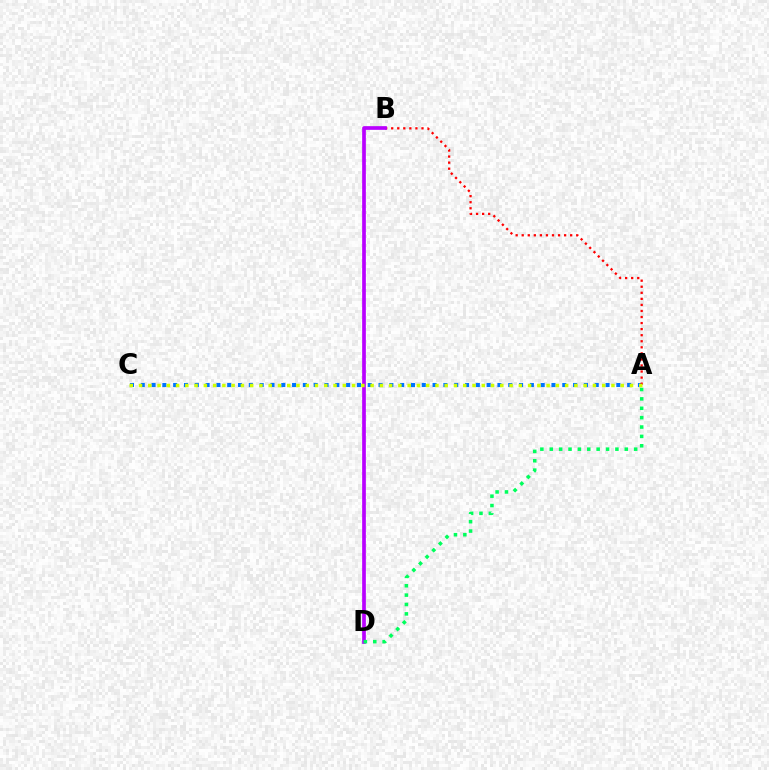{('A', 'C'): [{'color': '#0074ff', 'line_style': 'dotted', 'thickness': 2.94}, {'color': '#d1ff00', 'line_style': 'dotted', 'thickness': 2.52}], ('A', 'B'): [{'color': '#ff0000', 'line_style': 'dotted', 'thickness': 1.65}], ('B', 'D'): [{'color': '#b900ff', 'line_style': 'solid', 'thickness': 2.66}], ('A', 'D'): [{'color': '#00ff5c', 'line_style': 'dotted', 'thickness': 2.55}]}